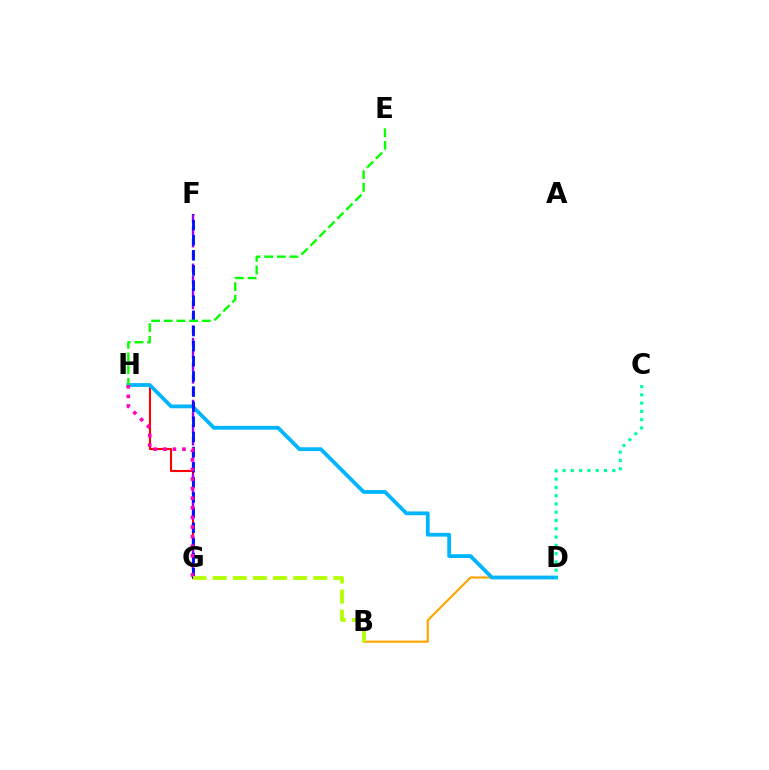{('G', 'H'): [{'color': '#ff0000', 'line_style': 'solid', 'thickness': 1.51}, {'color': '#ff00bd', 'line_style': 'dotted', 'thickness': 2.61}], ('B', 'D'): [{'color': '#ffa500', 'line_style': 'solid', 'thickness': 1.55}], ('D', 'H'): [{'color': '#00b5ff', 'line_style': 'solid', 'thickness': 2.72}], ('F', 'G'): [{'color': '#9b00ff', 'line_style': 'dashed', 'thickness': 1.68}, {'color': '#0010ff', 'line_style': 'dashed', 'thickness': 2.06}], ('C', 'D'): [{'color': '#00ff9d', 'line_style': 'dotted', 'thickness': 2.25}], ('E', 'H'): [{'color': '#08ff00', 'line_style': 'dashed', 'thickness': 1.72}], ('B', 'G'): [{'color': '#b3ff00', 'line_style': 'dashed', 'thickness': 2.73}]}